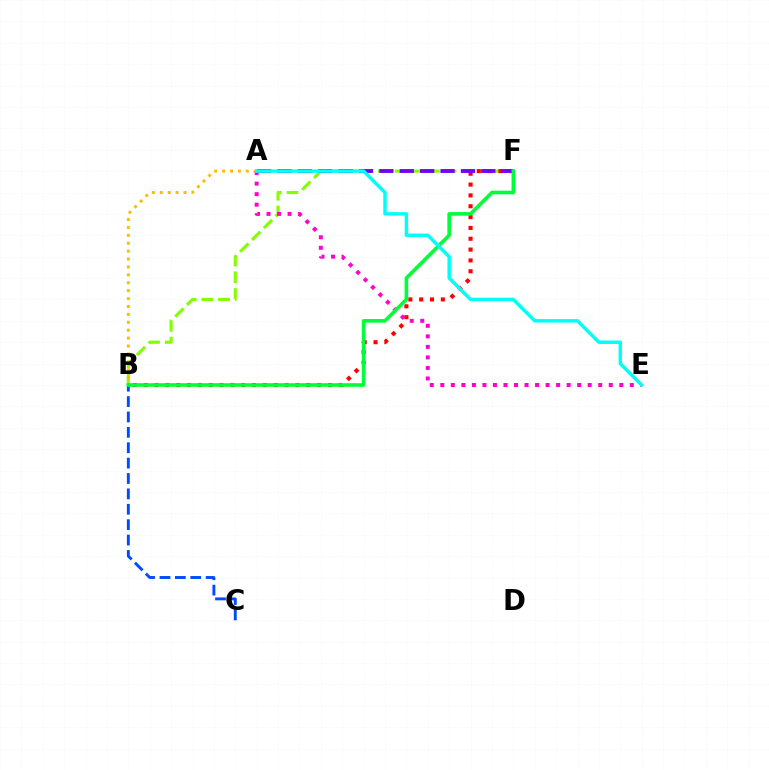{('B', 'F'): [{'color': '#84ff00', 'line_style': 'dashed', 'thickness': 2.27}, {'color': '#ff0000', 'line_style': 'dotted', 'thickness': 2.94}, {'color': '#00ff39', 'line_style': 'solid', 'thickness': 2.6}], ('A', 'B'): [{'color': '#ffbd00', 'line_style': 'dotted', 'thickness': 2.15}], ('A', 'E'): [{'color': '#ff00cf', 'line_style': 'dotted', 'thickness': 2.86}, {'color': '#00fff6', 'line_style': 'solid', 'thickness': 2.49}], ('B', 'C'): [{'color': '#004bff', 'line_style': 'dashed', 'thickness': 2.09}], ('A', 'F'): [{'color': '#7200ff', 'line_style': 'dashed', 'thickness': 2.77}]}